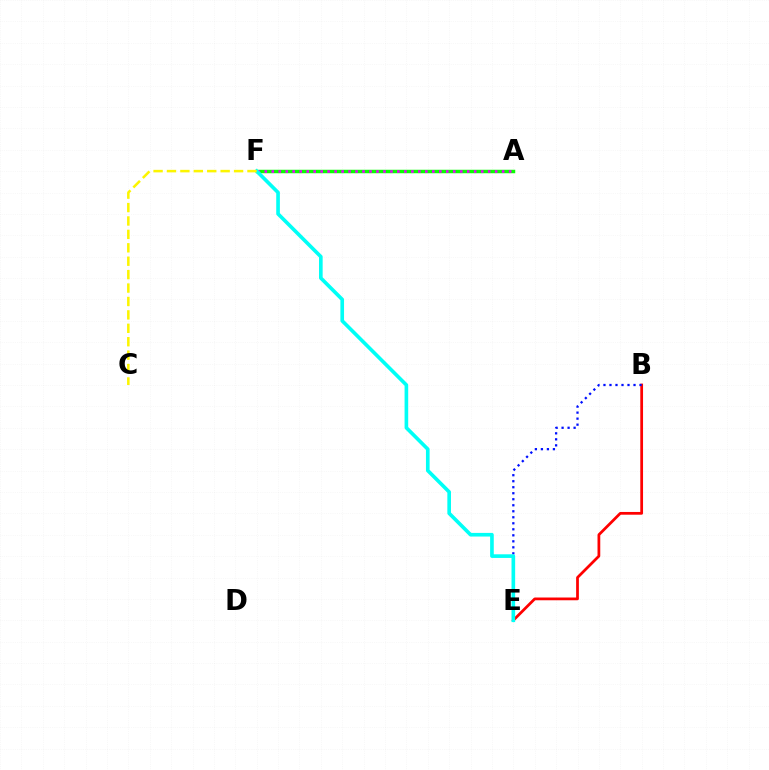{('B', 'E'): [{'color': '#ff0000', 'line_style': 'solid', 'thickness': 1.98}, {'color': '#0010ff', 'line_style': 'dotted', 'thickness': 1.63}], ('A', 'F'): [{'color': '#08ff00', 'line_style': 'solid', 'thickness': 2.5}, {'color': '#ee00ff', 'line_style': 'dotted', 'thickness': 1.9}], ('E', 'F'): [{'color': '#00fff6', 'line_style': 'solid', 'thickness': 2.62}], ('C', 'F'): [{'color': '#fcf500', 'line_style': 'dashed', 'thickness': 1.82}]}